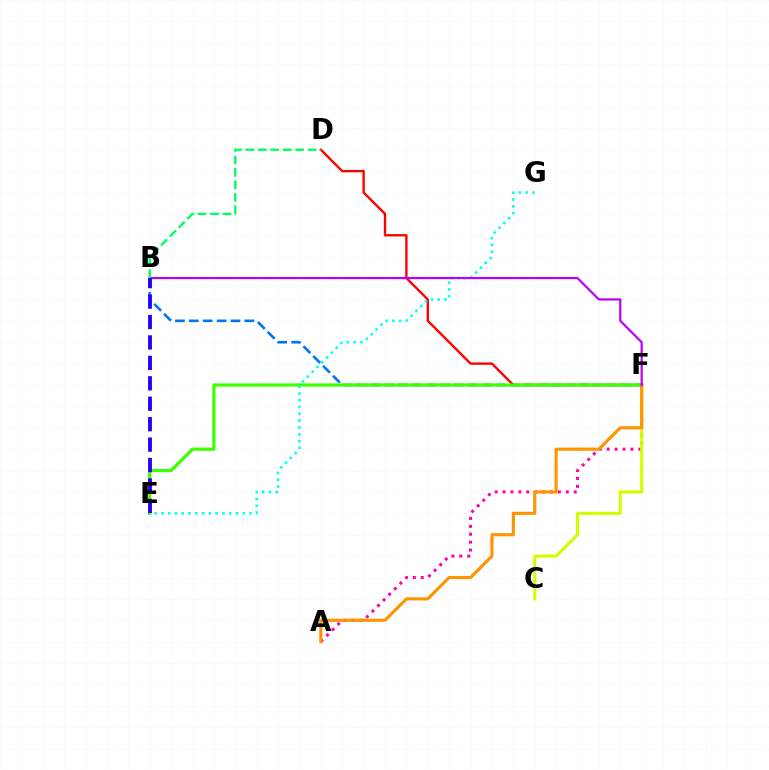{('B', 'F'): [{'color': '#0074ff', 'line_style': 'dashed', 'thickness': 1.89}, {'color': '#b900ff', 'line_style': 'solid', 'thickness': 1.58}], ('A', 'F'): [{'color': '#ff00ac', 'line_style': 'dotted', 'thickness': 2.15}, {'color': '#ff9400', 'line_style': 'solid', 'thickness': 2.25}], ('C', 'F'): [{'color': '#d1ff00', 'line_style': 'solid', 'thickness': 2.22}], ('D', 'F'): [{'color': '#ff0000', 'line_style': 'solid', 'thickness': 1.7}], ('E', 'F'): [{'color': '#3dff00', 'line_style': 'solid', 'thickness': 2.31}], ('E', 'G'): [{'color': '#00fff6', 'line_style': 'dotted', 'thickness': 1.84}], ('B', 'D'): [{'color': '#00ff5c', 'line_style': 'dashed', 'thickness': 1.69}], ('B', 'E'): [{'color': '#2500ff', 'line_style': 'dashed', 'thickness': 2.78}]}